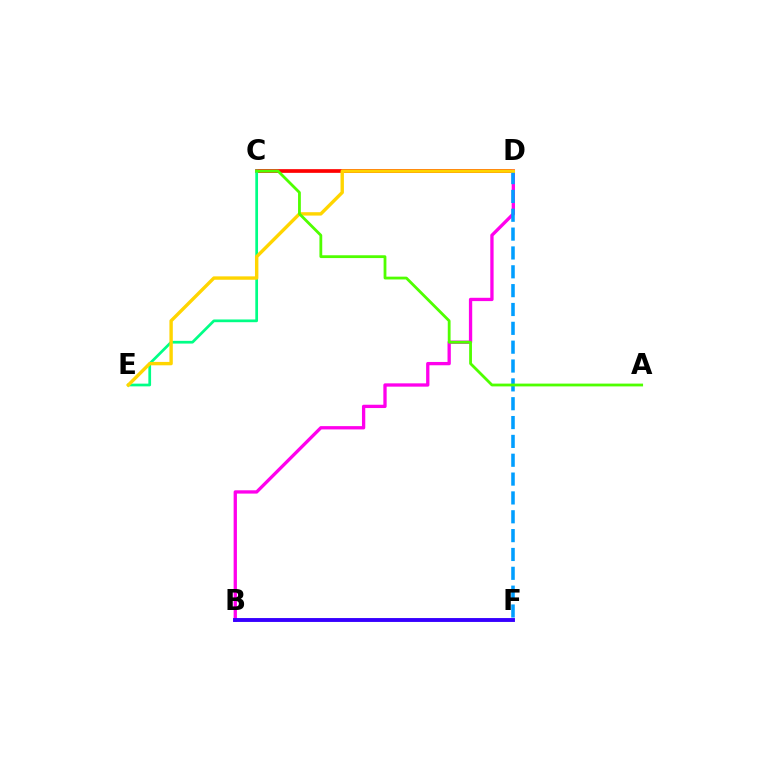{('C', 'D'): [{'color': '#ff0000', 'line_style': 'solid', 'thickness': 2.66}], ('B', 'D'): [{'color': '#ff00ed', 'line_style': 'solid', 'thickness': 2.38}], ('B', 'F'): [{'color': '#3700ff', 'line_style': 'solid', 'thickness': 2.8}], ('C', 'E'): [{'color': '#00ff86', 'line_style': 'solid', 'thickness': 1.96}], ('D', 'F'): [{'color': '#009eff', 'line_style': 'dashed', 'thickness': 2.56}], ('D', 'E'): [{'color': '#ffd500', 'line_style': 'solid', 'thickness': 2.44}], ('A', 'C'): [{'color': '#4fff00', 'line_style': 'solid', 'thickness': 2.02}]}